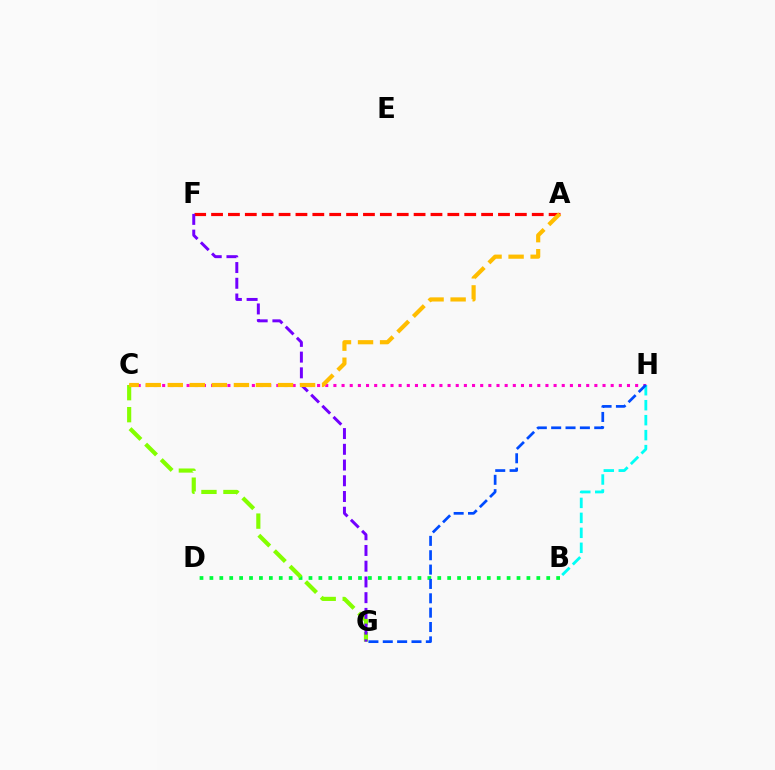{('B', 'D'): [{'color': '#00ff39', 'line_style': 'dotted', 'thickness': 2.69}], ('C', 'H'): [{'color': '#ff00cf', 'line_style': 'dotted', 'thickness': 2.22}], ('B', 'H'): [{'color': '#00fff6', 'line_style': 'dashed', 'thickness': 2.03}], ('C', 'G'): [{'color': '#84ff00', 'line_style': 'dashed', 'thickness': 2.99}], ('G', 'H'): [{'color': '#004bff', 'line_style': 'dashed', 'thickness': 1.95}], ('A', 'F'): [{'color': '#ff0000', 'line_style': 'dashed', 'thickness': 2.29}], ('F', 'G'): [{'color': '#7200ff', 'line_style': 'dashed', 'thickness': 2.14}], ('A', 'C'): [{'color': '#ffbd00', 'line_style': 'dashed', 'thickness': 2.99}]}